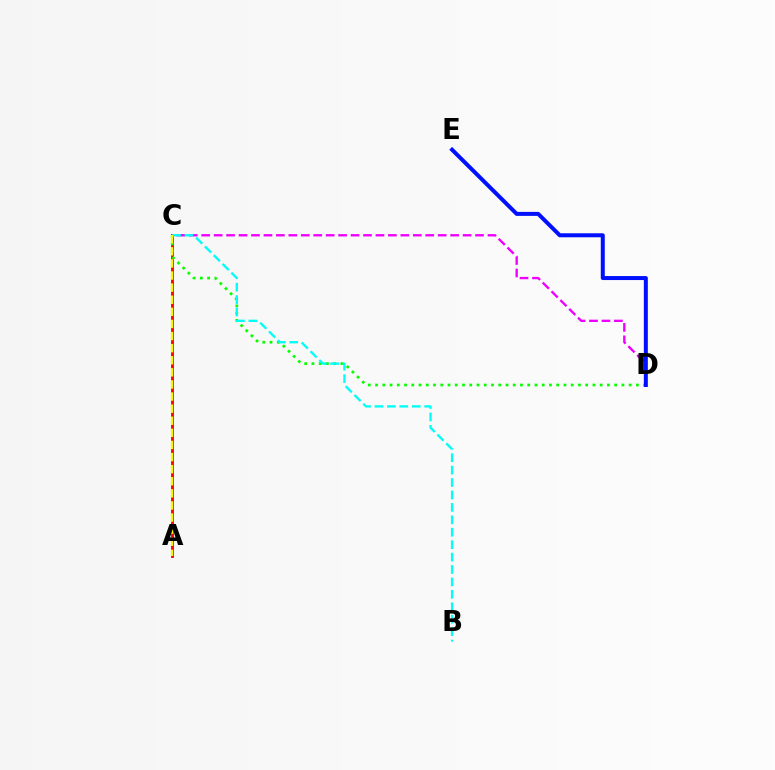{('A', 'C'): [{'color': '#ff0000', 'line_style': 'solid', 'thickness': 2.05}, {'color': '#fcf500', 'line_style': 'dashed', 'thickness': 1.64}], ('C', 'D'): [{'color': '#ee00ff', 'line_style': 'dashed', 'thickness': 1.69}, {'color': '#08ff00', 'line_style': 'dotted', 'thickness': 1.97}], ('D', 'E'): [{'color': '#0010ff', 'line_style': 'solid', 'thickness': 2.88}], ('B', 'C'): [{'color': '#00fff6', 'line_style': 'dashed', 'thickness': 1.69}]}